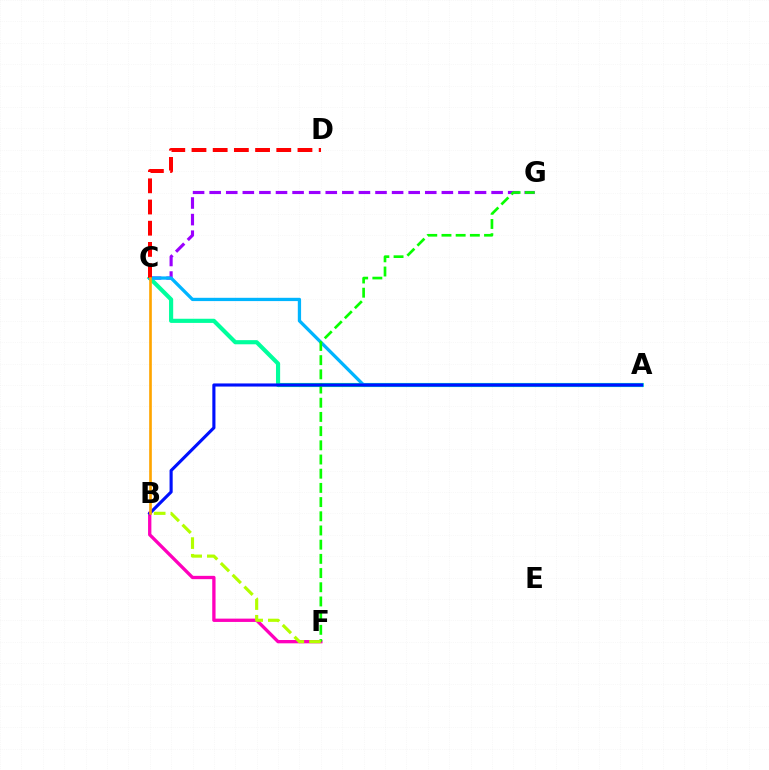{('C', 'G'): [{'color': '#9b00ff', 'line_style': 'dashed', 'thickness': 2.25}], ('B', 'F'): [{'color': '#ff00bd', 'line_style': 'solid', 'thickness': 2.39}, {'color': '#b3ff00', 'line_style': 'dashed', 'thickness': 2.27}], ('A', 'C'): [{'color': '#00ff9d', 'line_style': 'solid', 'thickness': 2.98}, {'color': '#00b5ff', 'line_style': 'solid', 'thickness': 2.36}], ('C', 'D'): [{'color': '#ff0000', 'line_style': 'dashed', 'thickness': 2.88}], ('F', 'G'): [{'color': '#08ff00', 'line_style': 'dashed', 'thickness': 1.93}], ('A', 'B'): [{'color': '#0010ff', 'line_style': 'solid', 'thickness': 2.24}], ('B', 'C'): [{'color': '#ffa500', 'line_style': 'solid', 'thickness': 1.92}]}